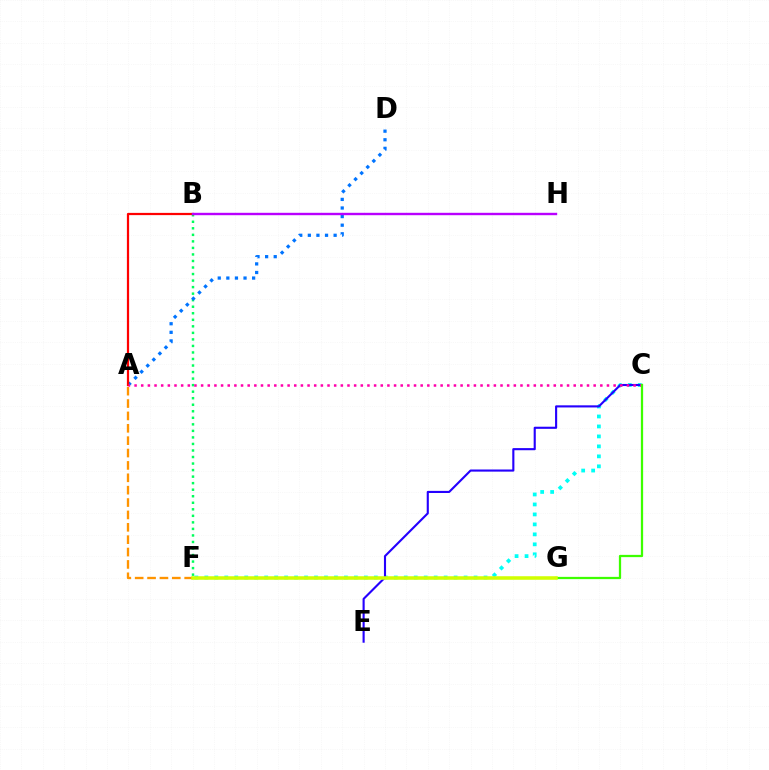{('C', 'F'): [{'color': '#00fff6', 'line_style': 'dotted', 'thickness': 2.71}], ('B', 'F'): [{'color': '#00ff5c', 'line_style': 'dotted', 'thickness': 1.78}], ('A', 'D'): [{'color': '#0074ff', 'line_style': 'dotted', 'thickness': 2.34}], ('C', 'E'): [{'color': '#2500ff', 'line_style': 'solid', 'thickness': 1.53}], ('A', 'B'): [{'color': '#ff0000', 'line_style': 'solid', 'thickness': 1.61}], ('B', 'H'): [{'color': '#b900ff', 'line_style': 'solid', 'thickness': 1.72}], ('A', 'C'): [{'color': '#ff00ac', 'line_style': 'dotted', 'thickness': 1.81}], ('C', 'G'): [{'color': '#3dff00', 'line_style': 'solid', 'thickness': 1.63}], ('A', 'F'): [{'color': '#ff9400', 'line_style': 'dashed', 'thickness': 1.68}], ('F', 'G'): [{'color': '#d1ff00', 'line_style': 'solid', 'thickness': 2.56}]}